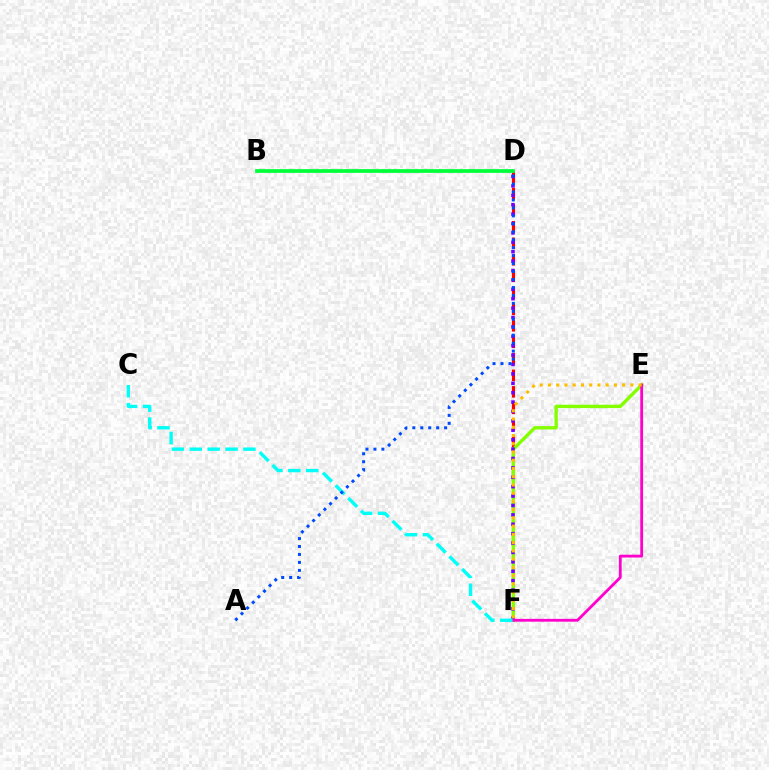{('D', 'F'): [{'color': '#ff0000', 'line_style': 'dashed', 'thickness': 2.24}, {'color': '#7200ff', 'line_style': 'dotted', 'thickness': 2.55}], ('E', 'F'): [{'color': '#84ff00', 'line_style': 'solid', 'thickness': 2.42}, {'color': '#ff00cf', 'line_style': 'solid', 'thickness': 2.02}, {'color': '#ffbd00', 'line_style': 'dotted', 'thickness': 2.24}], ('B', 'D'): [{'color': '#00ff39', 'line_style': 'solid', 'thickness': 2.68}], ('C', 'F'): [{'color': '#00fff6', 'line_style': 'dashed', 'thickness': 2.43}], ('A', 'D'): [{'color': '#004bff', 'line_style': 'dotted', 'thickness': 2.16}]}